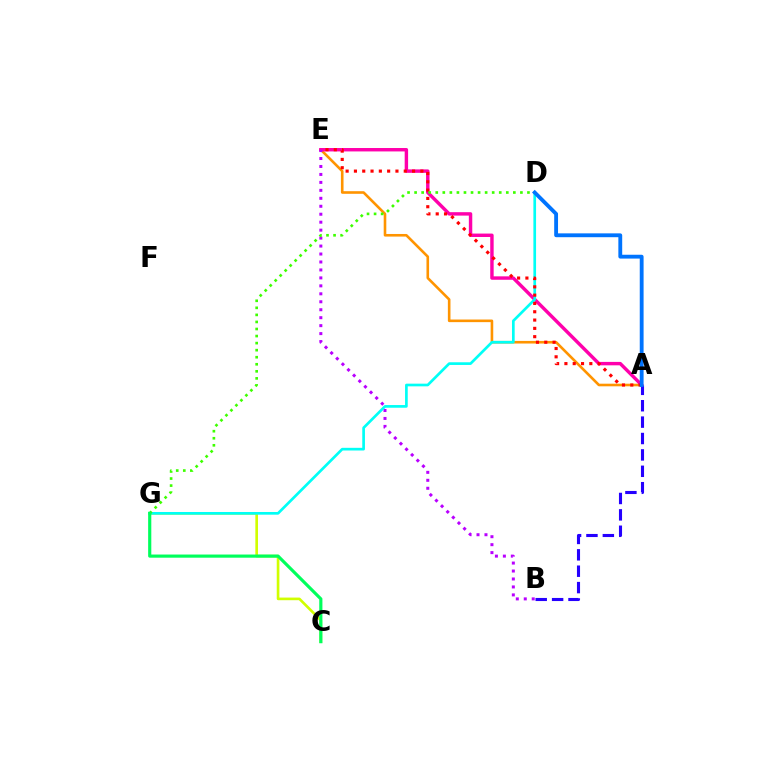{('A', 'E'): [{'color': '#ff9400', 'line_style': 'solid', 'thickness': 1.88}, {'color': '#ff00ac', 'line_style': 'solid', 'thickness': 2.46}, {'color': '#ff0000', 'line_style': 'dotted', 'thickness': 2.26}], ('B', 'E'): [{'color': '#b900ff', 'line_style': 'dotted', 'thickness': 2.16}], ('C', 'G'): [{'color': '#d1ff00', 'line_style': 'solid', 'thickness': 1.91}, {'color': '#00ff5c', 'line_style': 'solid', 'thickness': 2.28}], ('D', 'G'): [{'color': '#00fff6', 'line_style': 'solid', 'thickness': 1.93}, {'color': '#3dff00', 'line_style': 'dotted', 'thickness': 1.92}], ('A', 'B'): [{'color': '#2500ff', 'line_style': 'dashed', 'thickness': 2.23}], ('A', 'D'): [{'color': '#0074ff', 'line_style': 'solid', 'thickness': 2.76}]}